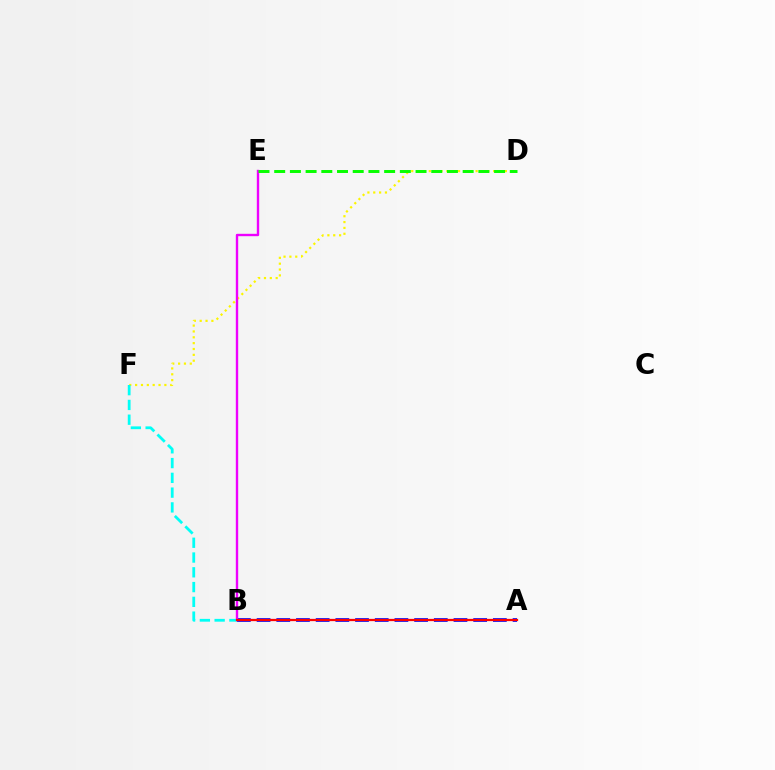{('A', 'B'): [{'color': '#0010ff', 'line_style': 'dashed', 'thickness': 2.67}, {'color': '#ff0000', 'line_style': 'solid', 'thickness': 1.62}], ('D', 'F'): [{'color': '#fcf500', 'line_style': 'dotted', 'thickness': 1.59}], ('B', 'E'): [{'color': '#ee00ff', 'line_style': 'solid', 'thickness': 1.72}], ('B', 'F'): [{'color': '#00fff6', 'line_style': 'dashed', 'thickness': 2.01}], ('D', 'E'): [{'color': '#08ff00', 'line_style': 'dashed', 'thickness': 2.13}]}